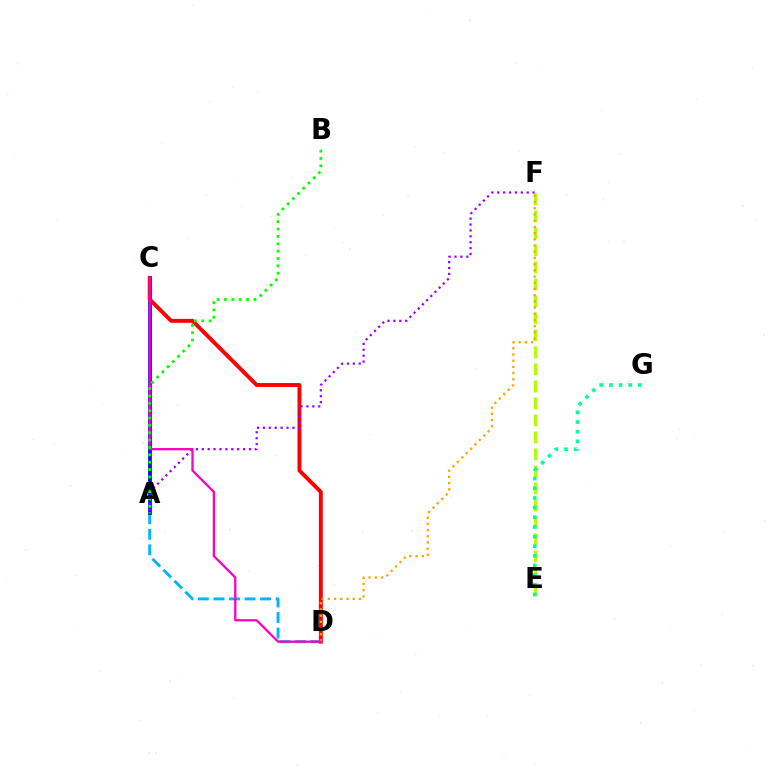{('E', 'F'): [{'color': '#b3ff00', 'line_style': 'dashed', 'thickness': 2.31}], ('A', 'D'): [{'color': '#00b5ff', 'line_style': 'dashed', 'thickness': 2.11}], ('A', 'C'): [{'color': '#0010ff', 'line_style': 'solid', 'thickness': 2.73}], ('C', 'D'): [{'color': '#ff0000', 'line_style': 'solid', 'thickness': 2.82}, {'color': '#ff00bd', 'line_style': 'solid', 'thickness': 1.65}], ('A', 'F'): [{'color': '#9b00ff', 'line_style': 'dotted', 'thickness': 1.6}], ('D', 'F'): [{'color': '#ffa500', 'line_style': 'dotted', 'thickness': 1.69}], ('E', 'G'): [{'color': '#00ff9d', 'line_style': 'dotted', 'thickness': 2.62}], ('A', 'B'): [{'color': '#08ff00', 'line_style': 'dotted', 'thickness': 2.0}]}